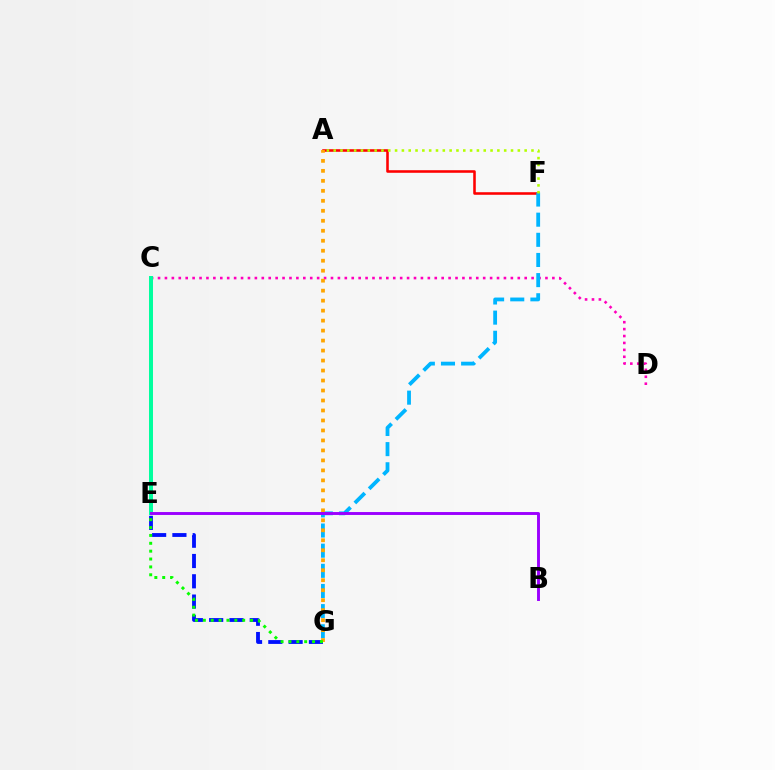{('C', 'D'): [{'color': '#ff00bd', 'line_style': 'dotted', 'thickness': 1.88}], ('A', 'F'): [{'color': '#ff0000', 'line_style': 'solid', 'thickness': 1.85}, {'color': '#b3ff00', 'line_style': 'dotted', 'thickness': 1.85}], ('F', 'G'): [{'color': '#00b5ff', 'line_style': 'dashed', 'thickness': 2.74}], ('E', 'G'): [{'color': '#0010ff', 'line_style': 'dashed', 'thickness': 2.76}, {'color': '#08ff00', 'line_style': 'dotted', 'thickness': 2.14}], ('A', 'G'): [{'color': '#ffa500', 'line_style': 'dotted', 'thickness': 2.71}], ('C', 'E'): [{'color': '#00ff9d', 'line_style': 'solid', 'thickness': 2.86}], ('B', 'E'): [{'color': '#9b00ff', 'line_style': 'solid', 'thickness': 2.1}]}